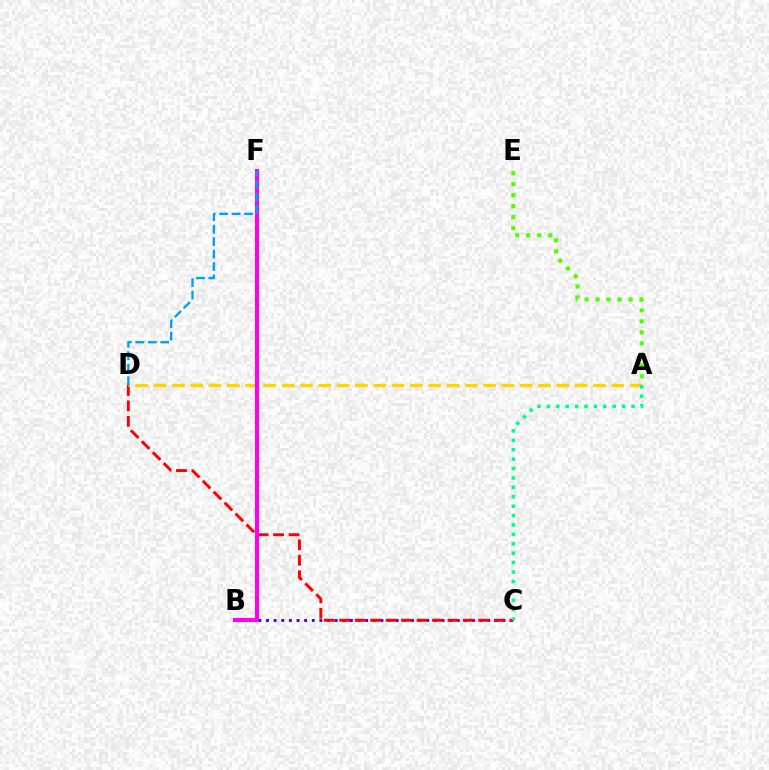{('B', 'C'): [{'color': '#3700ff', 'line_style': 'dotted', 'thickness': 2.07}], ('C', 'D'): [{'color': '#ff0000', 'line_style': 'dashed', 'thickness': 2.1}], ('A', 'D'): [{'color': '#ffd500', 'line_style': 'dashed', 'thickness': 2.49}], ('B', 'F'): [{'color': '#ff00ed', 'line_style': 'solid', 'thickness': 2.94}], ('D', 'F'): [{'color': '#009eff', 'line_style': 'dashed', 'thickness': 1.69}], ('A', 'E'): [{'color': '#4fff00', 'line_style': 'dotted', 'thickness': 2.99}], ('A', 'C'): [{'color': '#00ff86', 'line_style': 'dotted', 'thickness': 2.56}]}